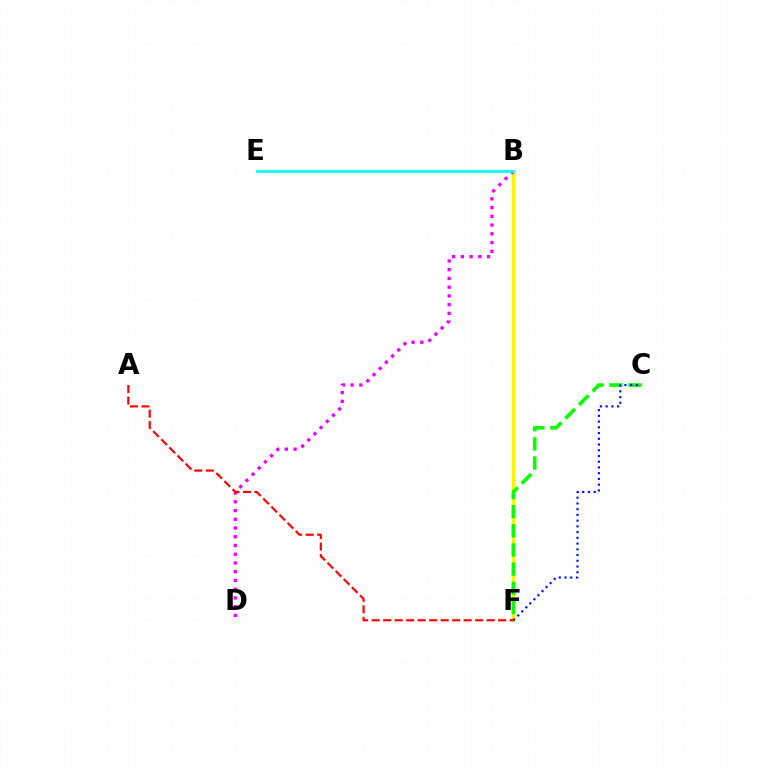{('B', 'F'): [{'color': '#fcf500', 'line_style': 'solid', 'thickness': 2.22}], ('B', 'D'): [{'color': '#ee00ff', 'line_style': 'dotted', 'thickness': 2.37}], ('C', 'F'): [{'color': '#08ff00', 'line_style': 'dashed', 'thickness': 2.6}, {'color': '#0010ff', 'line_style': 'dotted', 'thickness': 1.56}], ('B', 'E'): [{'color': '#00fff6', 'line_style': 'solid', 'thickness': 1.95}], ('A', 'F'): [{'color': '#ff0000', 'line_style': 'dashed', 'thickness': 1.56}]}